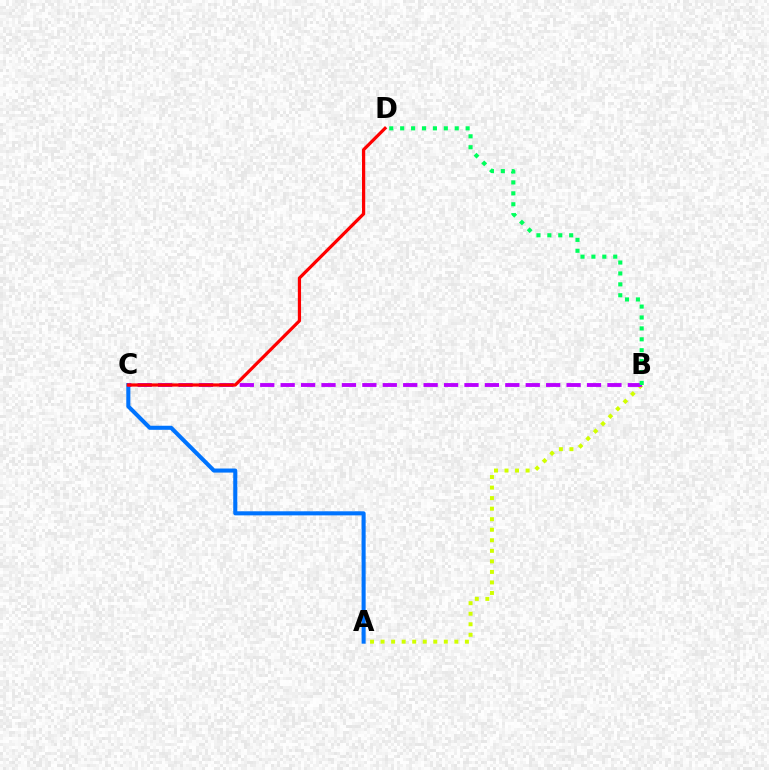{('A', 'B'): [{'color': '#d1ff00', 'line_style': 'dotted', 'thickness': 2.86}], ('A', 'C'): [{'color': '#0074ff', 'line_style': 'solid', 'thickness': 2.93}], ('B', 'C'): [{'color': '#b900ff', 'line_style': 'dashed', 'thickness': 2.77}], ('C', 'D'): [{'color': '#ff0000', 'line_style': 'solid', 'thickness': 2.31}], ('B', 'D'): [{'color': '#00ff5c', 'line_style': 'dotted', 'thickness': 2.96}]}